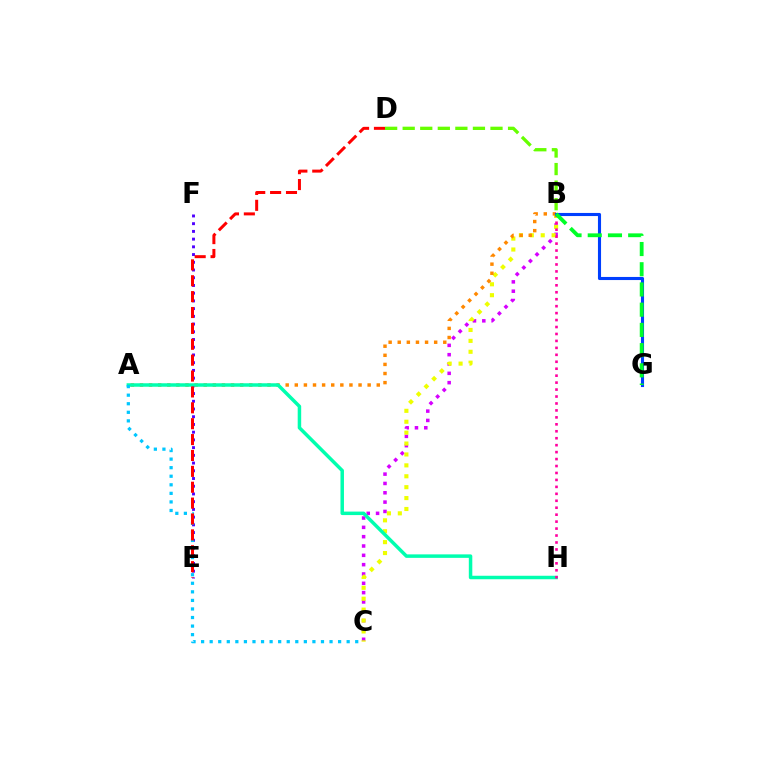{('B', 'C'): [{'color': '#d600ff', 'line_style': 'dotted', 'thickness': 2.53}, {'color': '#eeff00', 'line_style': 'dotted', 'thickness': 2.96}], ('E', 'F'): [{'color': '#4f00ff', 'line_style': 'dotted', 'thickness': 2.1}], ('A', 'B'): [{'color': '#ff8800', 'line_style': 'dotted', 'thickness': 2.47}], ('A', 'H'): [{'color': '#00ffaf', 'line_style': 'solid', 'thickness': 2.51}], ('B', 'H'): [{'color': '#ff00a0', 'line_style': 'dotted', 'thickness': 1.89}], ('B', 'G'): [{'color': '#003fff', 'line_style': 'solid', 'thickness': 2.23}, {'color': '#00ff27', 'line_style': 'dashed', 'thickness': 2.75}], ('B', 'D'): [{'color': '#66ff00', 'line_style': 'dashed', 'thickness': 2.39}], ('A', 'C'): [{'color': '#00c7ff', 'line_style': 'dotted', 'thickness': 2.33}], ('D', 'E'): [{'color': '#ff0000', 'line_style': 'dashed', 'thickness': 2.16}]}